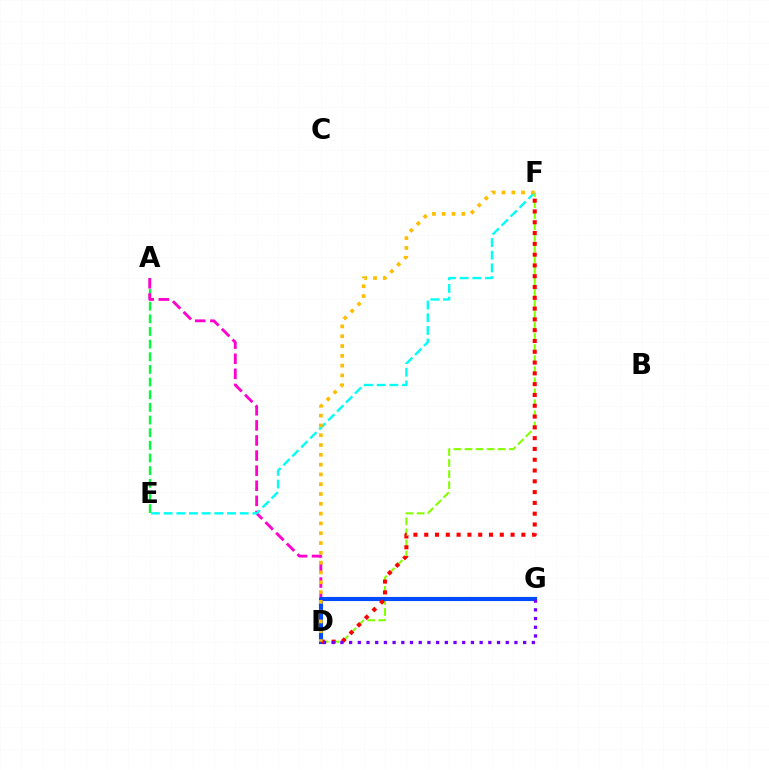{('D', 'F'): [{'color': '#84ff00', 'line_style': 'dashed', 'thickness': 1.5}, {'color': '#ff0000', 'line_style': 'dotted', 'thickness': 2.93}, {'color': '#ffbd00', 'line_style': 'dotted', 'thickness': 2.66}], ('A', 'E'): [{'color': '#00ff39', 'line_style': 'dashed', 'thickness': 1.72}], ('A', 'D'): [{'color': '#ff00cf', 'line_style': 'dashed', 'thickness': 2.05}], ('D', 'G'): [{'color': '#004bff', 'line_style': 'solid', 'thickness': 2.98}, {'color': '#7200ff', 'line_style': 'dotted', 'thickness': 2.36}], ('E', 'F'): [{'color': '#00fff6', 'line_style': 'dashed', 'thickness': 1.72}]}